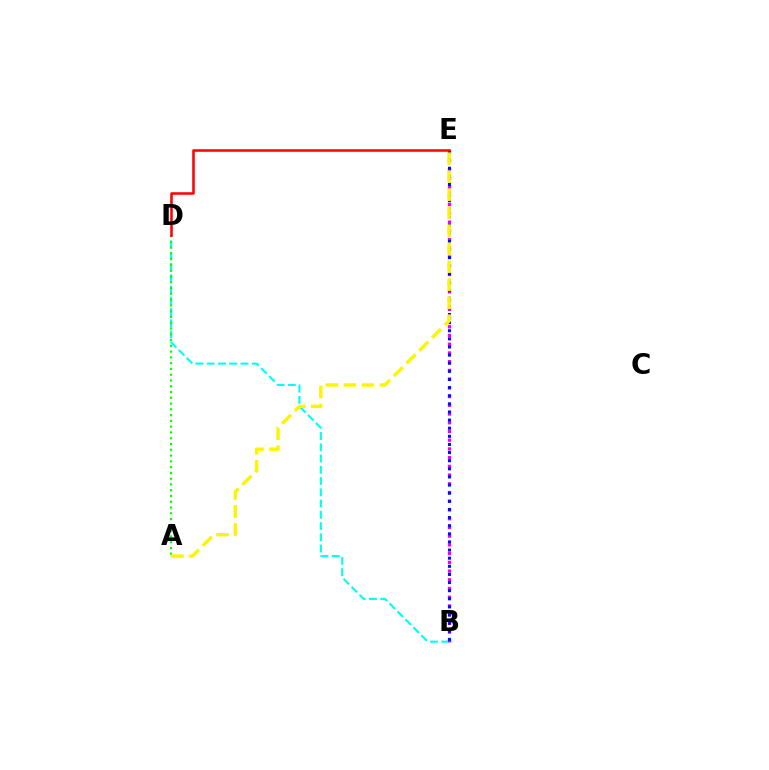{('B', 'D'): [{'color': '#00fff6', 'line_style': 'dashed', 'thickness': 1.53}], ('B', 'E'): [{'color': '#ee00ff', 'line_style': 'dotted', 'thickness': 2.37}, {'color': '#0010ff', 'line_style': 'dotted', 'thickness': 2.21}], ('A', 'D'): [{'color': '#08ff00', 'line_style': 'dotted', 'thickness': 1.57}], ('A', 'E'): [{'color': '#fcf500', 'line_style': 'dashed', 'thickness': 2.45}], ('D', 'E'): [{'color': '#ff0000', 'line_style': 'solid', 'thickness': 1.83}]}